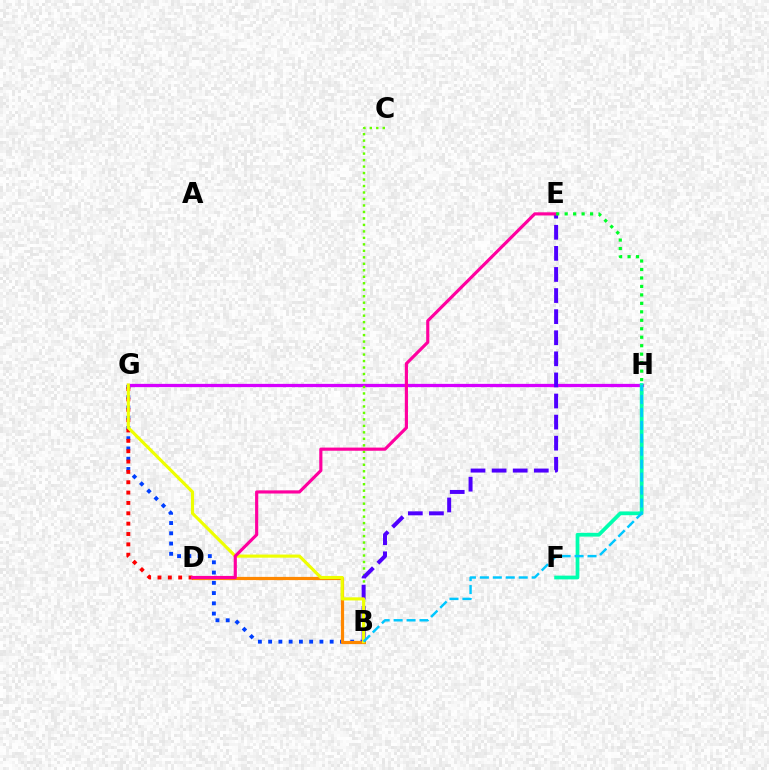{('B', 'G'): [{'color': '#003fff', 'line_style': 'dotted', 'thickness': 2.79}, {'color': '#eeff00', 'line_style': 'solid', 'thickness': 2.25}], ('B', 'D'): [{'color': '#ff8800', 'line_style': 'solid', 'thickness': 2.31}], ('G', 'H'): [{'color': '#d600ff', 'line_style': 'solid', 'thickness': 2.34}], ('F', 'H'): [{'color': '#00ffaf', 'line_style': 'solid', 'thickness': 2.7}], ('B', 'C'): [{'color': '#66ff00', 'line_style': 'dotted', 'thickness': 1.76}], ('D', 'G'): [{'color': '#ff0000', 'line_style': 'dotted', 'thickness': 2.81}], ('B', 'E'): [{'color': '#4f00ff', 'line_style': 'dashed', 'thickness': 2.87}], ('B', 'H'): [{'color': '#00c7ff', 'line_style': 'dashed', 'thickness': 1.76}], ('D', 'E'): [{'color': '#ff00a0', 'line_style': 'solid', 'thickness': 2.27}], ('E', 'H'): [{'color': '#00ff27', 'line_style': 'dotted', 'thickness': 2.3}]}